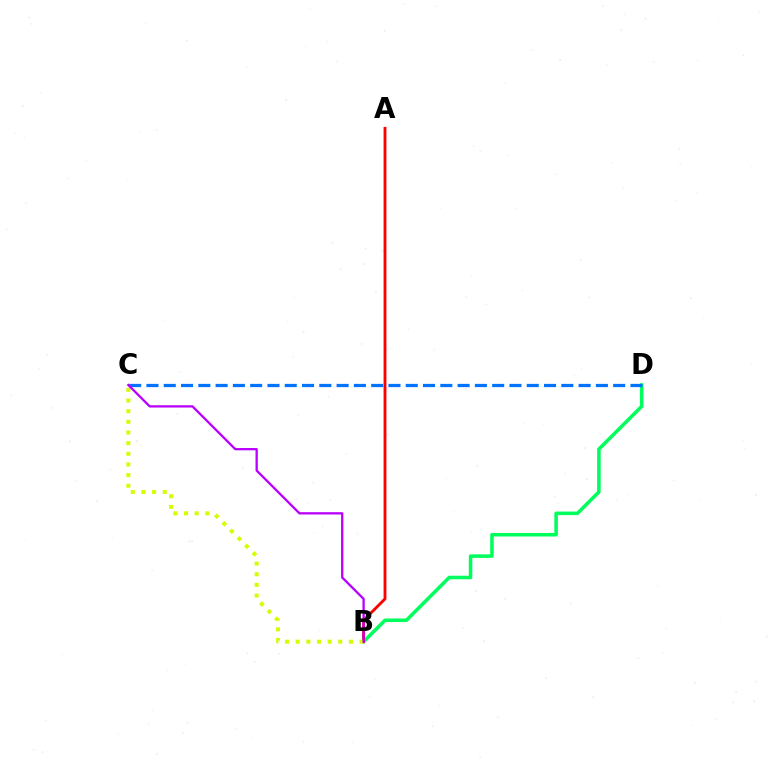{('B', 'D'): [{'color': '#00ff5c', 'line_style': 'solid', 'thickness': 2.55}], ('C', 'D'): [{'color': '#0074ff', 'line_style': 'dashed', 'thickness': 2.35}], ('A', 'B'): [{'color': '#ff0000', 'line_style': 'solid', 'thickness': 2.06}], ('B', 'C'): [{'color': '#d1ff00', 'line_style': 'dotted', 'thickness': 2.89}, {'color': '#b900ff', 'line_style': 'solid', 'thickness': 1.66}]}